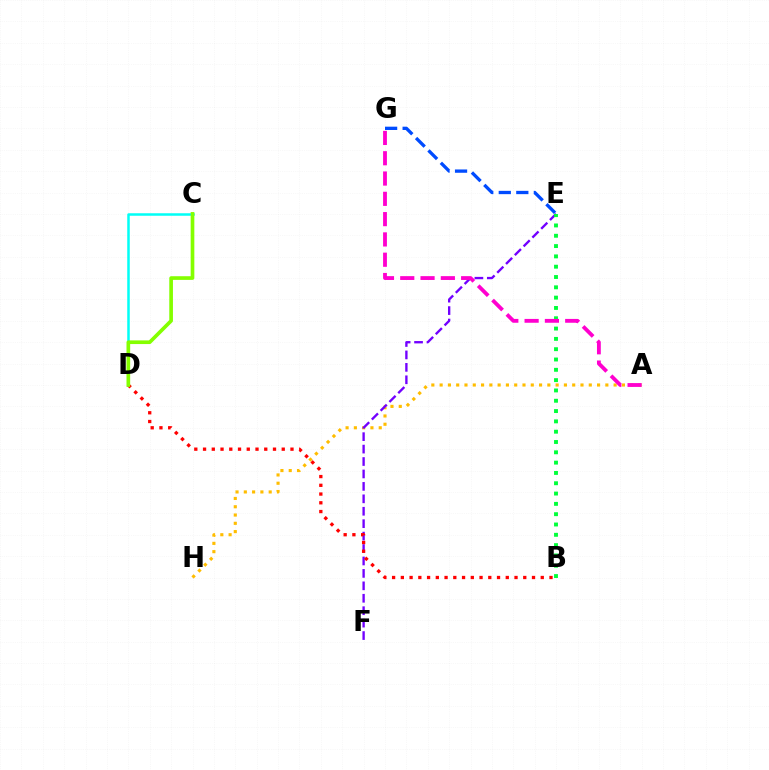{('A', 'H'): [{'color': '#ffbd00', 'line_style': 'dotted', 'thickness': 2.25}], ('E', 'F'): [{'color': '#7200ff', 'line_style': 'dashed', 'thickness': 1.69}], ('C', 'D'): [{'color': '#00fff6', 'line_style': 'solid', 'thickness': 1.81}, {'color': '#84ff00', 'line_style': 'solid', 'thickness': 2.64}], ('B', 'E'): [{'color': '#00ff39', 'line_style': 'dotted', 'thickness': 2.8}], ('A', 'G'): [{'color': '#ff00cf', 'line_style': 'dashed', 'thickness': 2.76}], ('B', 'D'): [{'color': '#ff0000', 'line_style': 'dotted', 'thickness': 2.38}], ('E', 'G'): [{'color': '#004bff', 'line_style': 'dashed', 'thickness': 2.38}]}